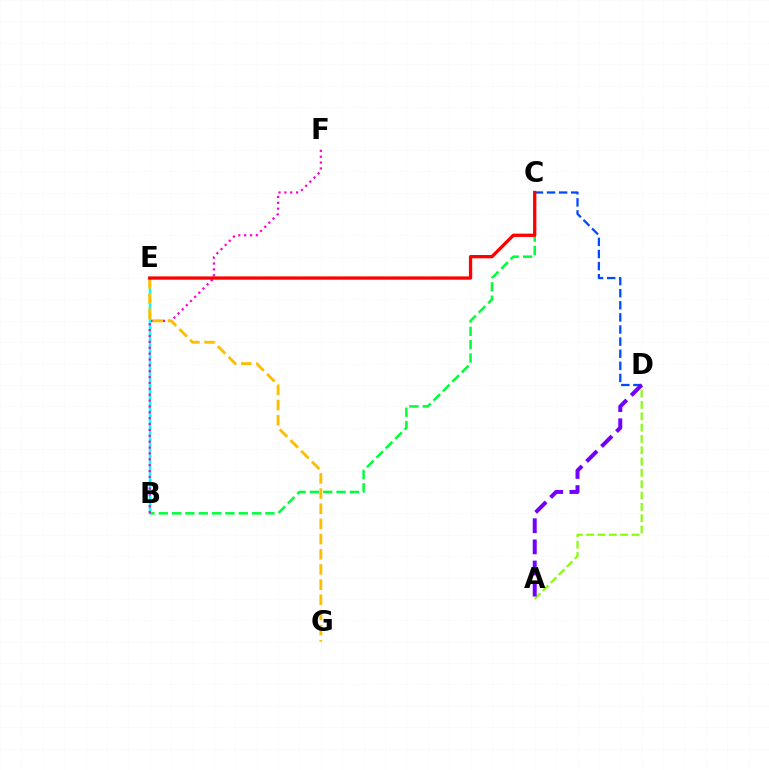{('C', 'D'): [{'color': '#004bff', 'line_style': 'dashed', 'thickness': 1.64}], ('B', 'E'): [{'color': '#00fff6', 'line_style': 'solid', 'thickness': 1.78}], ('B', 'C'): [{'color': '#00ff39', 'line_style': 'dashed', 'thickness': 1.81}], ('B', 'F'): [{'color': '#ff00cf', 'line_style': 'dotted', 'thickness': 1.6}], ('A', 'D'): [{'color': '#84ff00', 'line_style': 'dashed', 'thickness': 1.54}, {'color': '#7200ff', 'line_style': 'dashed', 'thickness': 2.87}], ('E', 'G'): [{'color': '#ffbd00', 'line_style': 'dashed', 'thickness': 2.06}], ('C', 'E'): [{'color': '#ff0000', 'line_style': 'solid', 'thickness': 2.37}]}